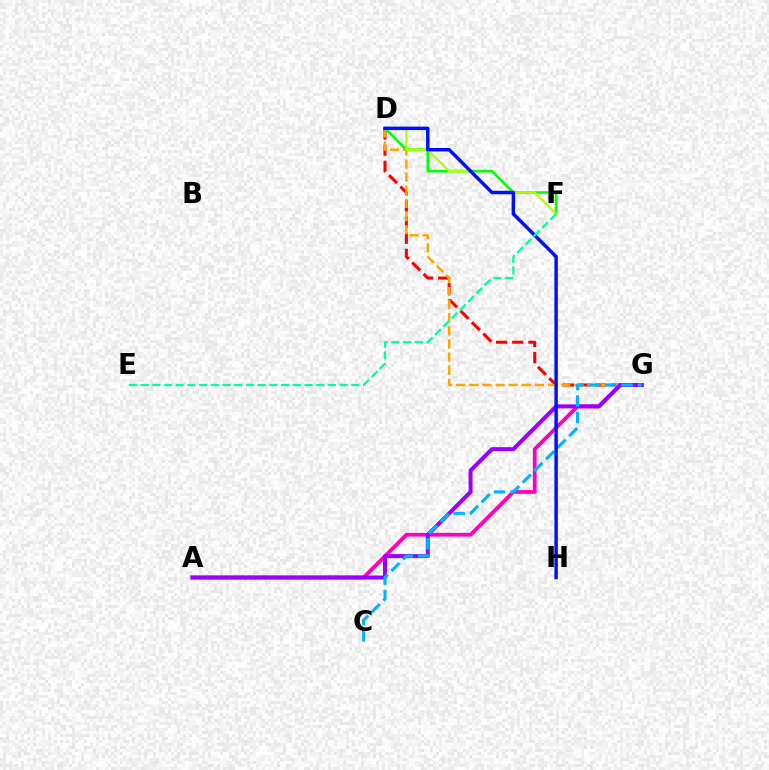{('D', 'G'): [{'color': '#ff0000', 'line_style': 'dashed', 'thickness': 2.2}, {'color': '#ffa500', 'line_style': 'dashed', 'thickness': 1.78}], ('D', 'F'): [{'color': '#08ff00', 'line_style': 'solid', 'thickness': 1.89}, {'color': '#b3ff00', 'line_style': 'solid', 'thickness': 1.66}], ('A', 'G'): [{'color': '#ff00bd', 'line_style': 'solid', 'thickness': 2.68}, {'color': '#9b00ff', 'line_style': 'solid', 'thickness': 2.88}], ('C', 'G'): [{'color': '#00b5ff', 'line_style': 'dashed', 'thickness': 2.23}], ('D', 'H'): [{'color': '#0010ff', 'line_style': 'solid', 'thickness': 2.48}], ('E', 'F'): [{'color': '#00ff9d', 'line_style': 'dashed', 'thickness': 1.59}]}